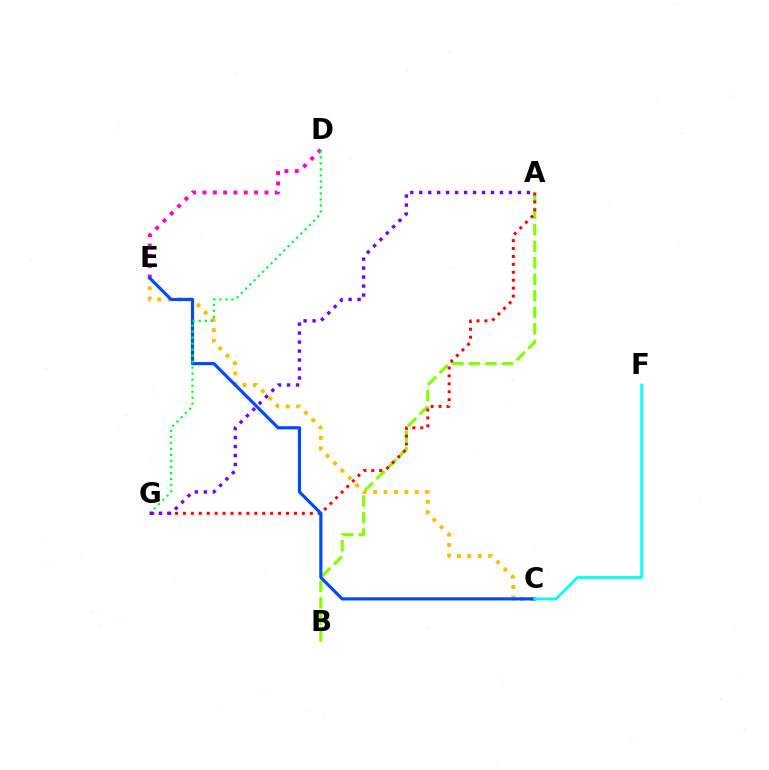{('A', 'B'): [{'color': '#84ff00', 'line_style': 'dashed', 'thickness': 2.24}], ('A', 'G'): [{'color': '#ff0000', 'line_style': 'dotted', 'thickness': 2.15}, {'color': '#7200ff', 'line_style': 'dotted', 'thickness': 2.44}], ('C', 'E'): [{'color': '#ffbd00', 'line_style': 'dotted', 'thickness': 2.83}, {'color': '#004bff', 'line_style': 'solid', 'thickness': 2.29}], ('D', 'E'): [{'color': '#ff00cf', 'line_style': 'dotted', 'thickness': 2.81}], ('C', 'F'): [{'color': '#00fff6', 'line_style': 'solid', 'thickness': 1.94}], ('D', 'G'): [{'color': '#00ff39', 'line_style': 'dotted', 'thickness': 1.63}]}